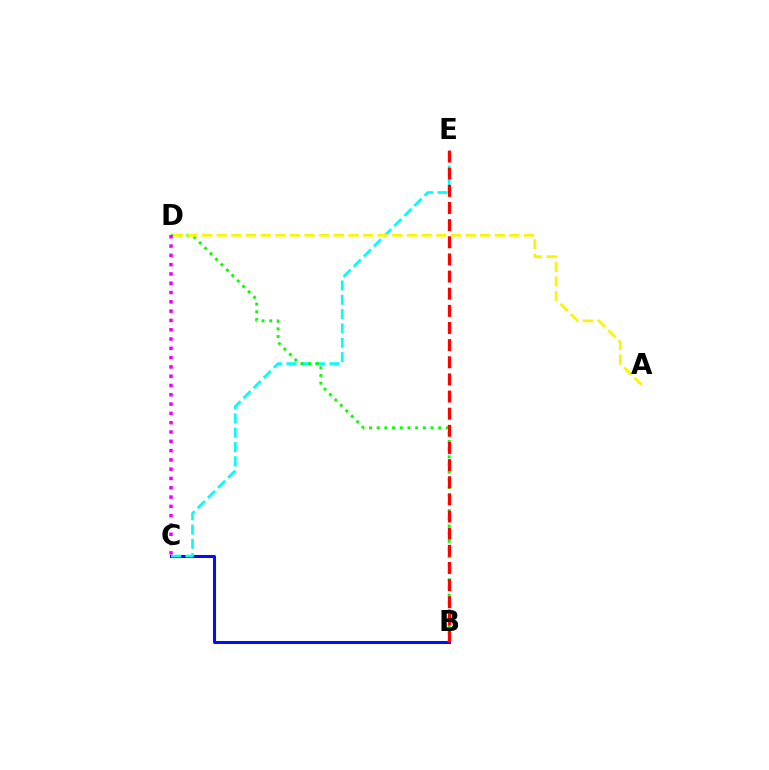{('B', 'C'): [{'color': '#0010ff', 'line_style': 'solid', 'thickness': 2.18}], ('C', 'E'): [{'color': '#00fff6', 'line_style': 'dashed', 'thickness': 1.95}], ('B', 'D'): [{'color': '#08ff00', 'line_style': 'dotted', 'thickness': 2.09}], ('A', 'D'): [{'color': '#fcf500', 'line_style': 'dashed', 'thickness': 1.99}], ('C', 'D'): [{'color': '#ee00ff', 'line_style': 'dotted', 'thickness': 2.53}], ('B', 'E'): [{'color': '#ff0000', 'line_style': 'dashed', 'thickness': 2.33}]}